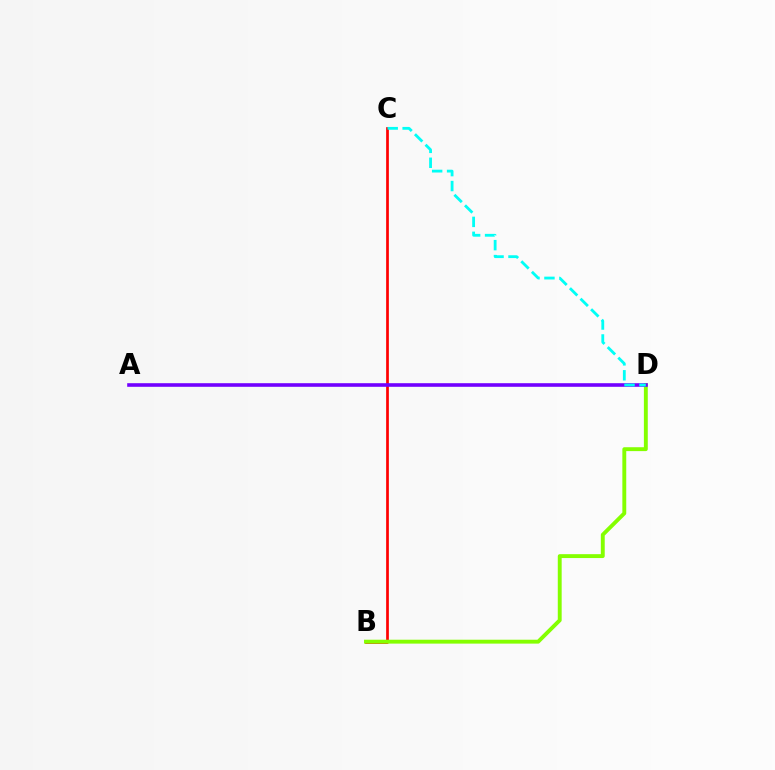{('B', 'C'): [{'color': '#ff0000', 'line_style': 'solid', 'thickness': 1.95}], ('B', 'D'): [{'color': '#84ff00', 'line_style': 'solid', 'thickness': 2.8}], ('A', 'D'): [{'color': '#7200ff', 'line_style': 'solid', 'thickness': 2.59}], ('C', 'D'): [{'color': '#00fff6', 'line_style': 'dashed', 'thickness': 2.03}]}